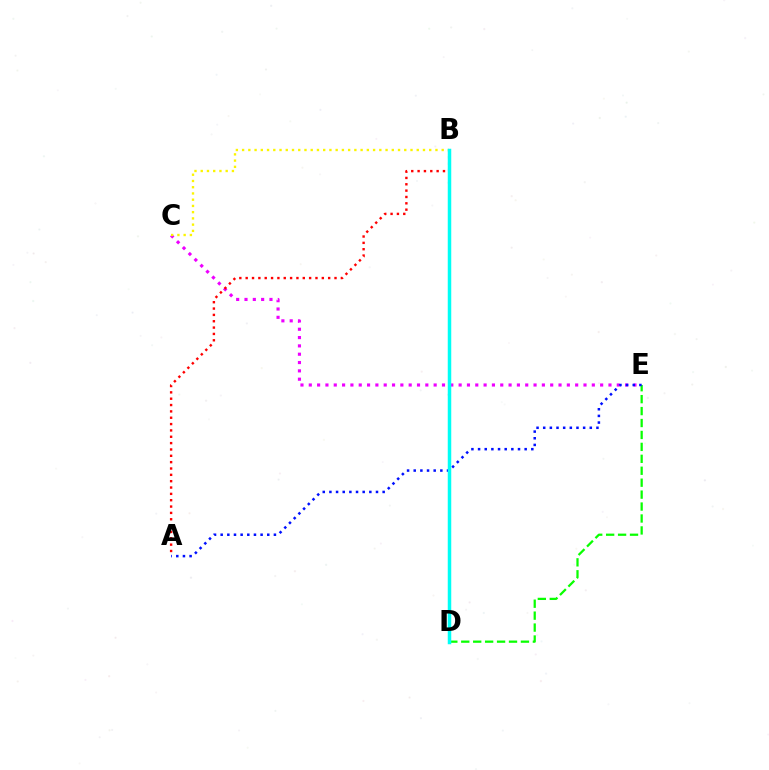{('C', 'E'): [{'color': '#ee00ff', 'line_style': 'dotted', 'thickness': 2.26}], ('A', 'B'): [{'color': '#ff0000', 'line_style': 'dotted', 'thickness': 1.72}], ('D', 'E'): [{'color': '#08ff00', 'line_style': 'dashed', 'thickness': 1.62}], ('B', 'C'): [{'color': '#fcf500', 'line_style': 'dotted', 'thickness': 1.69}], ('A', 'E'): [{'color': '#0010ff', 'line_style': 'dotted', 'thickness': 1.81}], ('B', 'D'): [{'color': '#00fff6', 'line_style': 'solid', 'thickness': 2.51}]}